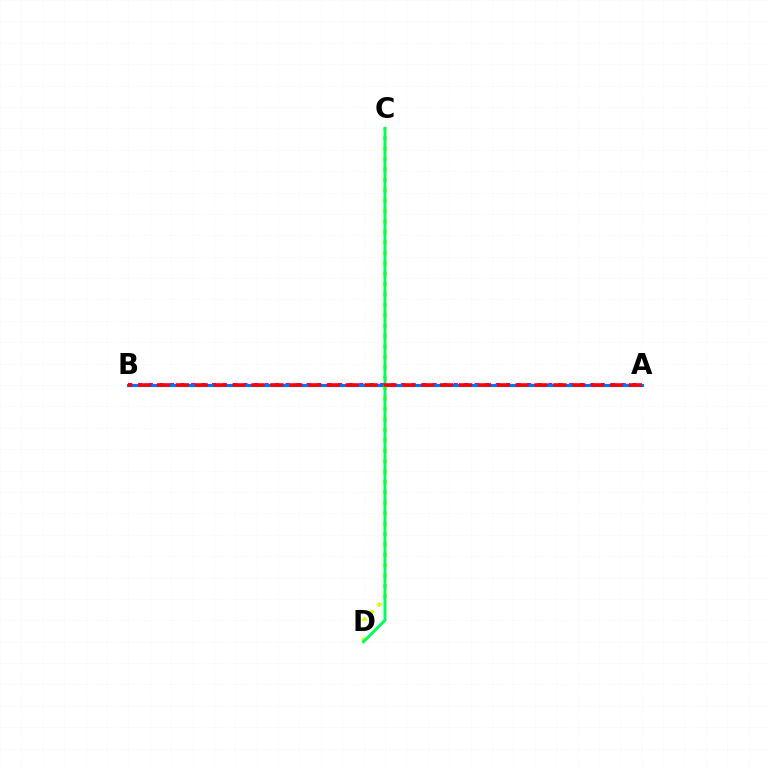{('A', 'B'): [{'color': '#b900ff', 'line_style': 'dotted', 'thickness': 2.85}, {'color': '#0074ff', 'line_style': 'solid', 'thickness': 2.24}, {'color': '#ff0000', 'line_style': 'dashed', 'thickness': 2.56}], ('C', 'D'): [{'color': '#d1ff00', 'line_style': 'dotted', 'thickness': 2.83}, {'color': '#00ff5c', 'line_style': 'solid', 'thickness': 2.15}]}